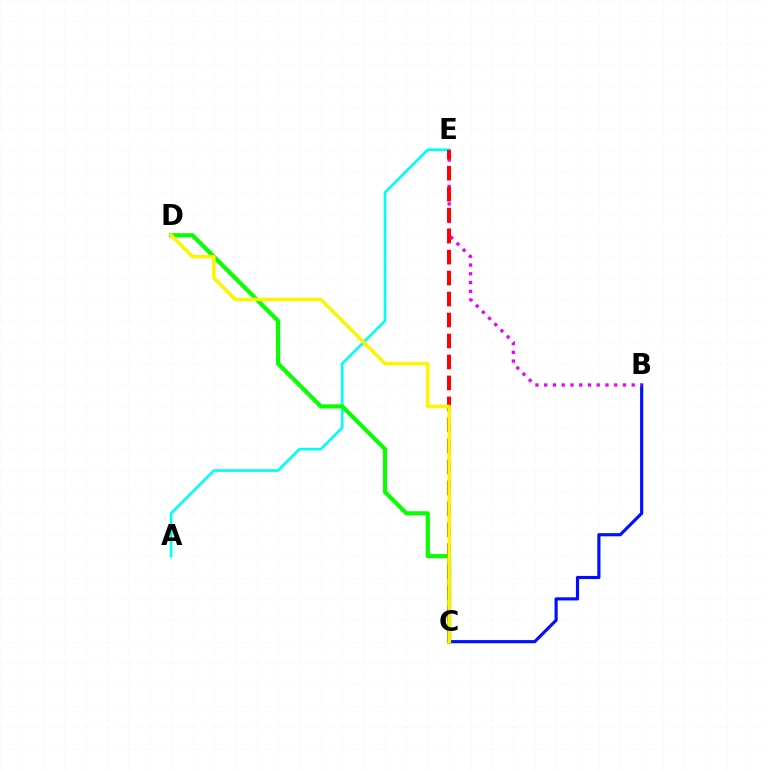{('A', 'E'): [{'color': '#00fff6', 'line_style': 'solid', 'thickness': 1.92}], ('B', 'C'): [{'color': '#0010ff', 'line_style': 'solid', 'thickness': 2.26}], ('C', 'D'): [{'color': '#08ff00', 'line_style': 'solid', 'thickness': 2.98}, {'color': '#fcf500', 'line_style': 'solid', 'thickness': 2.53}], ('B', 'E'): [{'color': '#ee00ff', 'line_style': 'dotted', 'thickness': 2.38}], ('C', 'E'): [{'color': '#ff0000', 'line_style': 'dashed', 'thickness': 2.85}]}